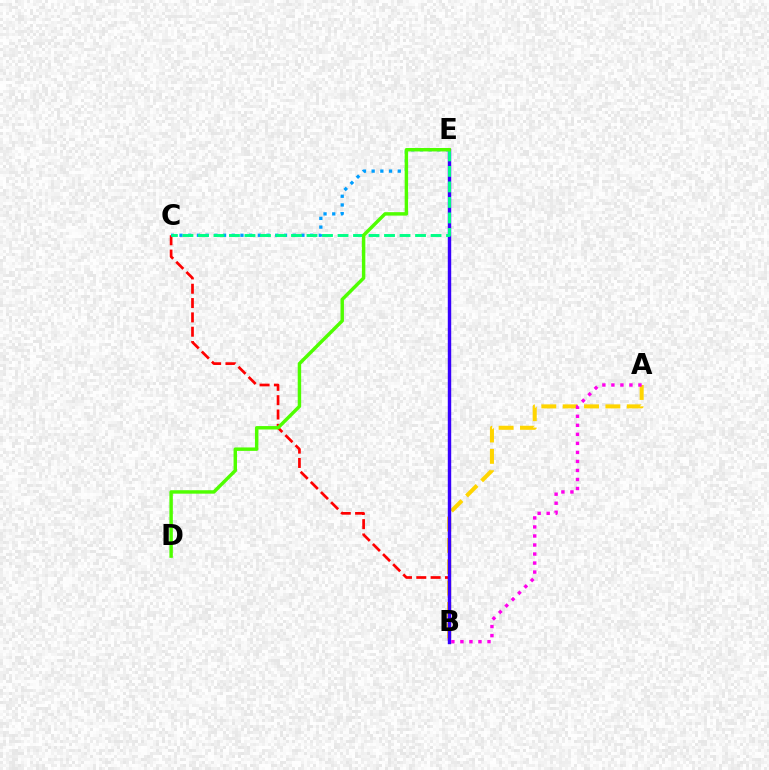{('B', 'C'): [{'color': '#ff0000', 'line_style': 'dashed', 'thickness': 1.95}], ('A', 'B'): [{'color': '#ffd500', 'line_style': 'dashed', 'thickness': 2.9}, {'color': '#ff00ed', 'line_style': 'dotted', 'thickness': 2.45}], ('B', 'E'): [{'color': '#3700ff', 'line_style': 'solid', 'thickness': 2.46}], ('C', 'E'): [{'color': '#009eff', 'line_style': 'dotted', 'thickness': 2.37}, {'color': '#00ff86', 'line_style': 'dashed', 'thickness': 2.11}], ('D', 'E'): [{'color': '#4fff00', 'line_style': 'solid', 'thickness': 2.48}]}